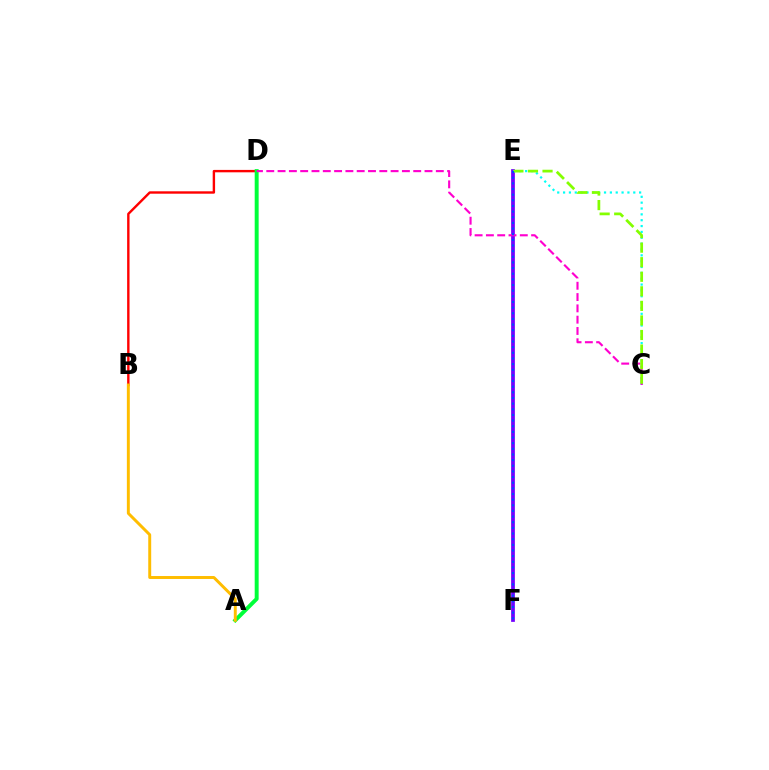{('E', 'F'): [{'color': '#7200ff', 'line_style': 'solid', 'thickness': 2.69}, {'color': '#004bff', 'line_style': 'dotted', 'thickness': 1.53}], ('B', 'D'): [{'color': '#ff0000', 'line_style': 'solid', 'thickness': 1.73}], ('A', 'D'): [{'color': '#00ff39', 'line_style': 'solid', 'thickness': 2.84}], ('C', 'E'): [{'color': '#00fff6', 'line_style': 'dotted', 'thickness': 1.59}, {'color': '#84ff00', 'line_style': 'dashed', 'thickness': 1.98}], ('C', 'D'): [{'color': '#ff00cf', 'line_style': 'dashed', 'thickness': 1.54}], ('A', 'B'): [{'color': '#ffbd00', 'line_style': 'solid', 'thickness': 2.12}]}